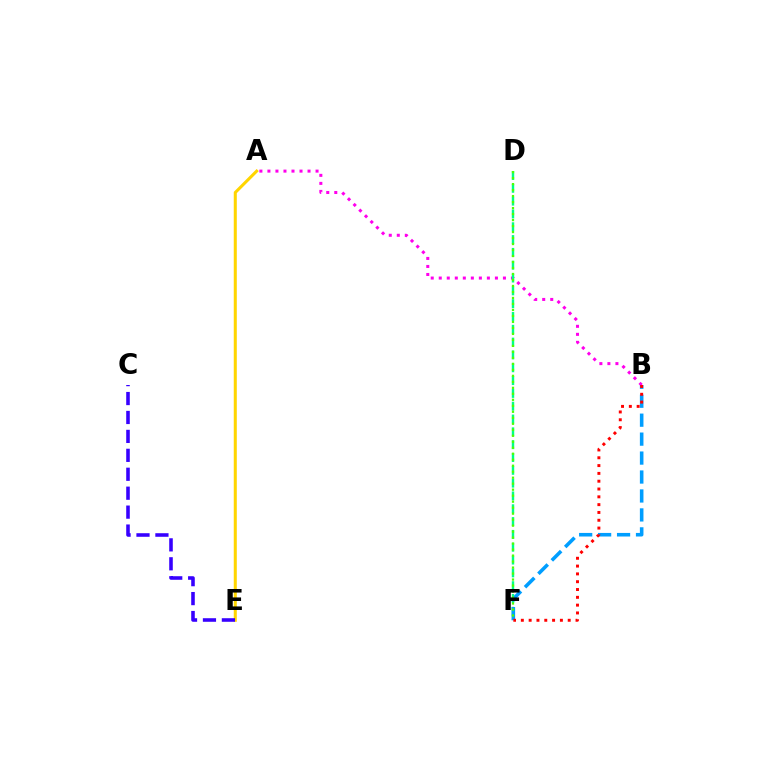{('A', 'B'): [{'color': '#ff00ed', 'line_style': 'dotted', 'thickness': 2.18}], ('D', 'F'): [{'color': '#00ff86', 'line_style': 'dashed', 'thickness': 1.74}, {'color': '#4fff00', 'line_style': 'dotted', 'thickness': 1.63}], ('A', 'E'): [{'color': '#ffd500', 'line_style': 'solid', 'thickness': 2.19}], ('C', 'E'): [{'color': '#3700ff', 'line_style': 'dashed', 'thickness': 2.57}], ('B', 'F'): [{'color': '#009eff', 'line_style': 'dashed', 'thickness': 2.57}, {'color': '#ff0000', 'line_style': 'dotted', 'thickness': 2.12}]}